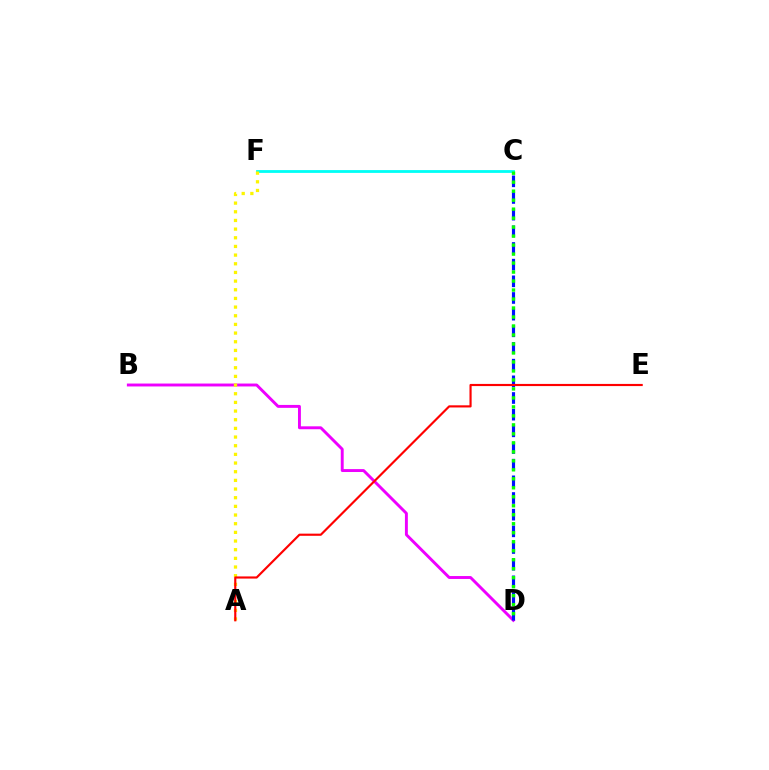{('B', 'D'): [{'color': '#ee00ff', 'line_style': 'solid', 'thickness': 2.1}], ('C', 'D'): [{'color': '#0010ff', 'line_style': 'dashed', 'thickness': 2.26}, {'color': '#08ff00', 'line_style': 'dotted', 'thickness': 2.44}], ('C', 'F'): [{'color': '#00fff6', 'line_style': 'solid', 'thickness': 2.02}], ('A', 'F'): [{'color': '#fcf500', 'line_style': 'dotted', 'thickness': 2.35}], ('A', 'E'): [{'color': '#ff0000', 'line_style': 'solid', 'thickness': 1.55}]}